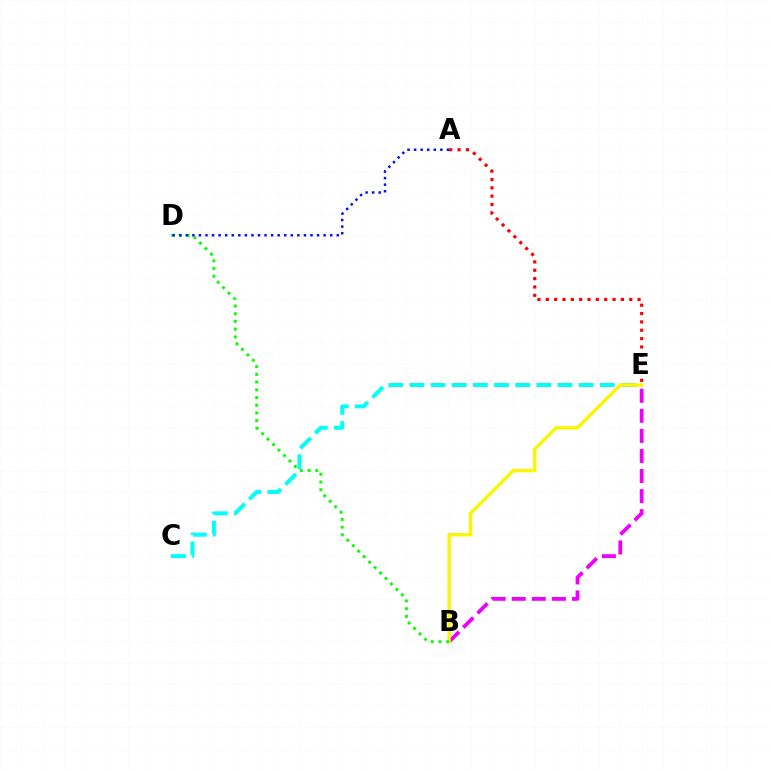{('C', 'E'): [{'color': '#00fff6', 'line_style': 'dashed', 'thickness': 2.87}], ('B', 'E'): [{'color': '#ee00ff', 'line_style': 'dashed', 'thickness': 2.73}, {'color': '#fcf500', 'line_style': 'solid', 'thickness': 2.44}], ('B', 'D'): [{'color': '#08ff00', 'line_style': 'dotted', 'thickness': 2.1}], ('A', 'D'): [{'color': '#0010ff', 'line_style': 'dotted', 'thickness': 1.78}], ('A', 'E'): [{'color': '#ff0000', 'line_style': 'dotted', 'thickness': 2.27}]}